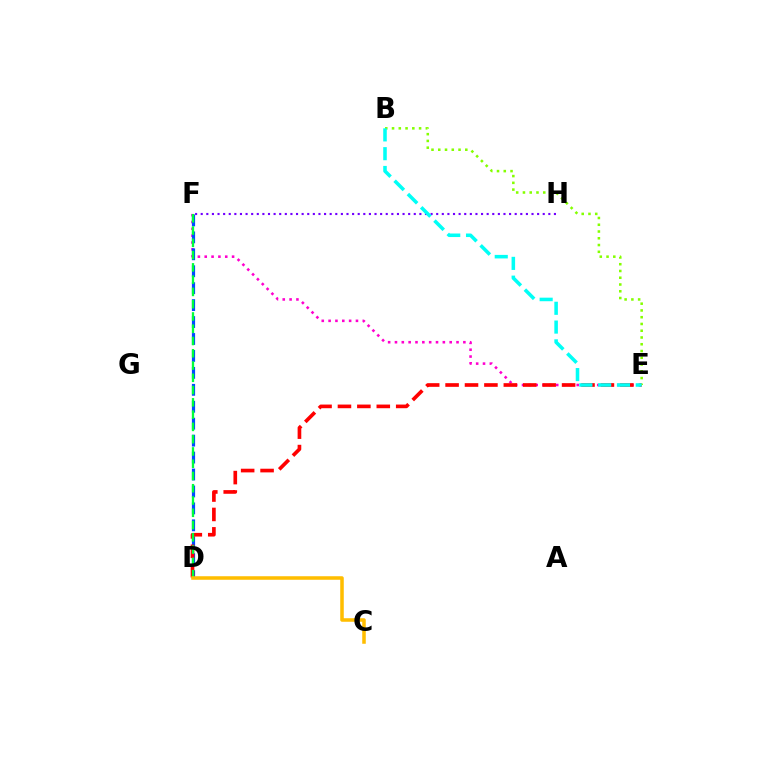{('E', 'F'): [{'color': '#ff00cf', 'line_style': 'dotted', 'thickness': 1.86}], ('D', 'F'): [{'color': '#004bff', 'line_style': 'dashed', 'thickness': 2.3}, {'color': '#00ff39', 'line_style': 'dashed', 'thickness': 1.67}], ('D', 'E'): [{'color': '#ff0000', 'line_style': 'dashed', 'thickness': 2.64}], ('C', 'D'): [{'color': '#ffbd00', 'line_style': 'solid', 'thickness': 2.55}], ('F', 'H'): [{'color': '#7200ff', 'line_style': 'dotted', 'thickness': 1.52}], ('B', 'E'): [{'color': '#84ff00', 'line_style': 'dotted', 'thickness': 1.84}, {'color': '#00fff6', 'line_style': 'dashed', 'thickness': 2.55}]}